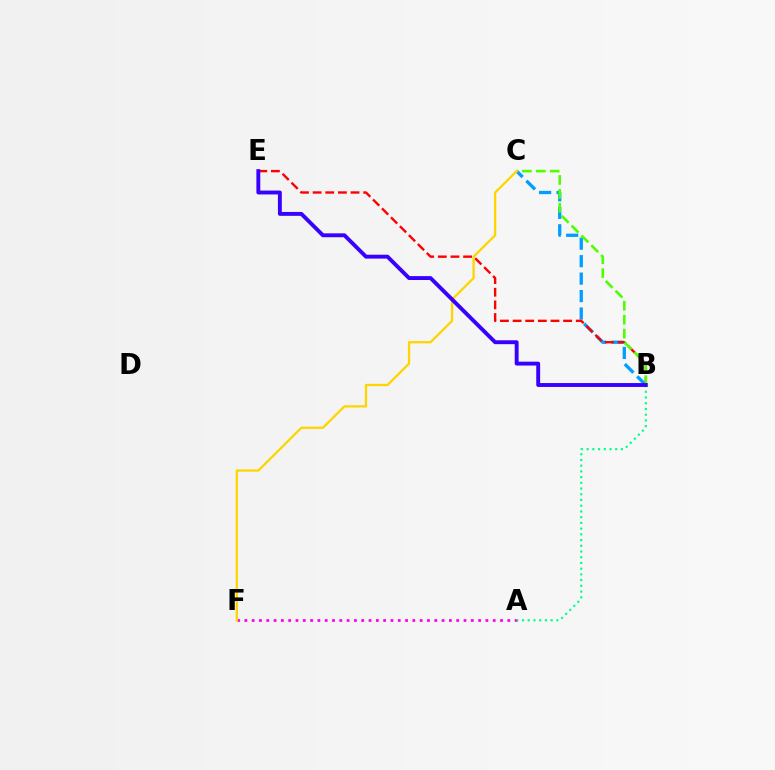{('A', 'F'): [{'color': '#ff00ed', 'line_style': 'dotted', 'thickness': 1.98}], ('A', 'B'): [{'color': '#00ff86', 'line_style': 'dotted', 'thickness': 1.55}], ('B', 'C'): [{'color': '#009eff', 'line_style': 'dashed', 'thickness': 2.37}, {'color': '#4fff00', 'line_style': 'dashed', 'thickness': 1.89}], ('B', 'E'): [{'color': '#ff0000', 'line_style': 'dashed', 'thickness': 1.72}, {'color': '#3700ff', 'line_style': 'solid', 'thickness': 2.8}], ('C', 'F'): [{'color': '#ffd500', 'line_style': 'solid', 'thickness': 1.65}]}